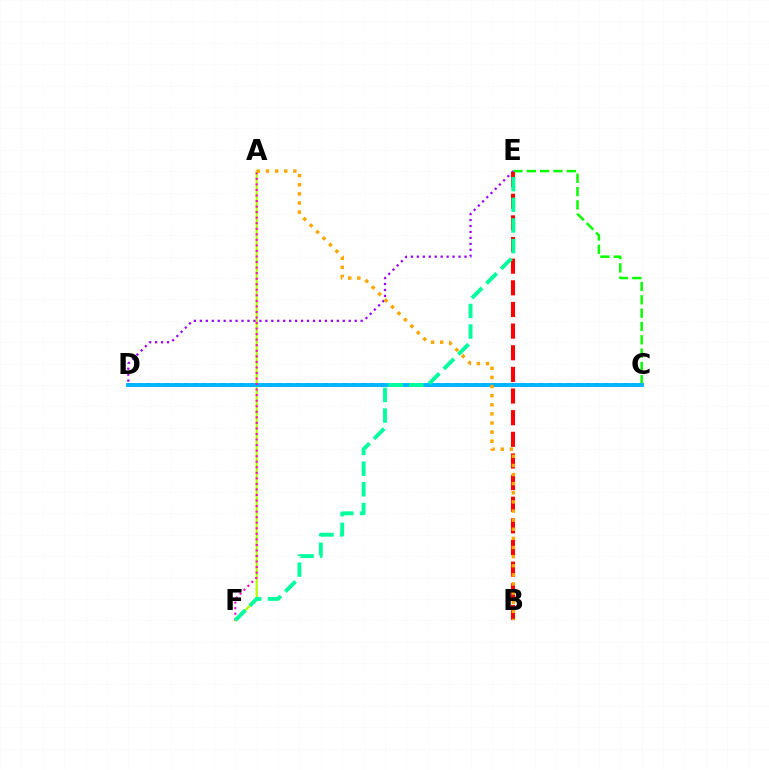{('C', 'E'): [{'color': '#08ff00', 'line_style': 'dashed', 'thickness': 1.81}], ('C', 'D'): [{'color': '#0010ff', 'line_style': 'dotted', 'thickness': 2.54}, {'color': '#00b5ff', 'line_style': 'solid', 'thickness': 2.81}], ('A', 'F'): [{'color': '#b3ff00', 'line_style': 'solid', 'thickness': 1.58}, {'color': '#ff00bd', 'line_style': 'dotted', 'thickness': 1.51}], ('D', 'E'): [{'color': '#9b00ff', 'line_style': 'dotted', 'thickness': 1.62}], ('B', 'E'): [{'color': '#ff0000', 'line_style': 'dashed', 'thickness': 2.94}], ('E', 'F'): [{'color': '#00ff9d', 'line_style': 'dashed', 'thickness': 2.8}], ('A', 'B'): [{'color': '#ffa500', 'line_style': 'dotted', 'thickness': 2.48}]}